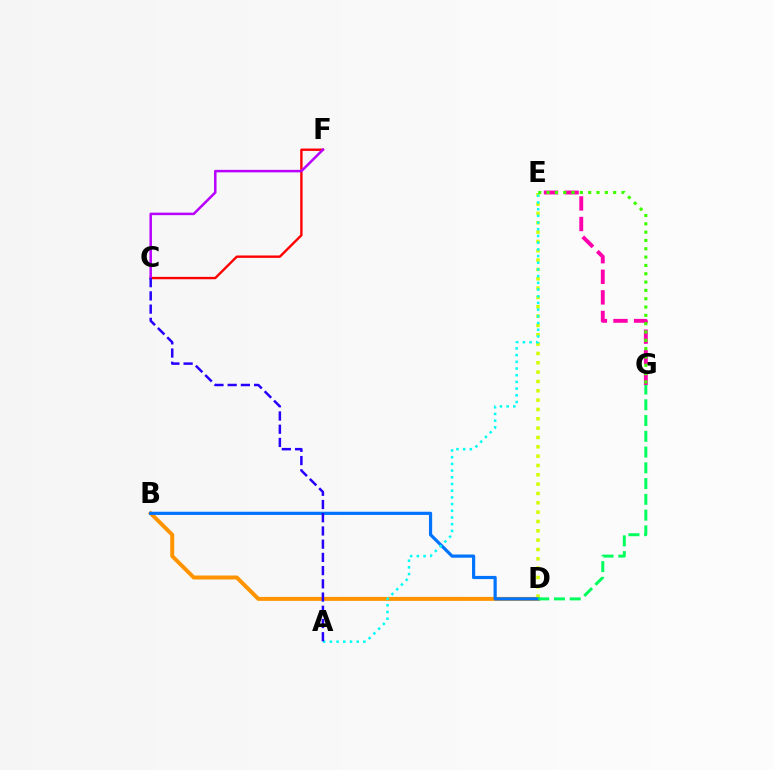{('B', 'D'): [{'color': '#ff9400', 'line_style': 'solid', 'thickness': 2.85}, {'color': '#0074ff', 'line_style': 'solid', 'thickness': 2.3}], ('D', 'E'): [{'color': '#d1ff00', 'line_style': 'dotted', 'thickness': 2.54}], ('E', 'G'): [{'color': '#ff00ac', 'line_style': 'dashed', 'thickness': 2.8}, {'color': '#3dff00', 'line_style': 'dotted', 'thickness': 2.26}], ('D', 'G'): [{'color': '#00ff5c', 'line_style': 'dashed', 'thickness': 2.14}], ('C', 'F'): [{'color': '#ff0000', 'line_style': 'solid', 'thickness': 1.71}, {'color': '#b900ff', 'line_style': 'solid', 'thickness': 1.8}], ('A', 'E'): [{'color': '#00fff6', 'line_style': 'dotted', 'thickness': 1.82}], ('A', 'C'): [{'color': '#2500ff', 'line_style': 'dashed', 'thickness': 1.8}]}